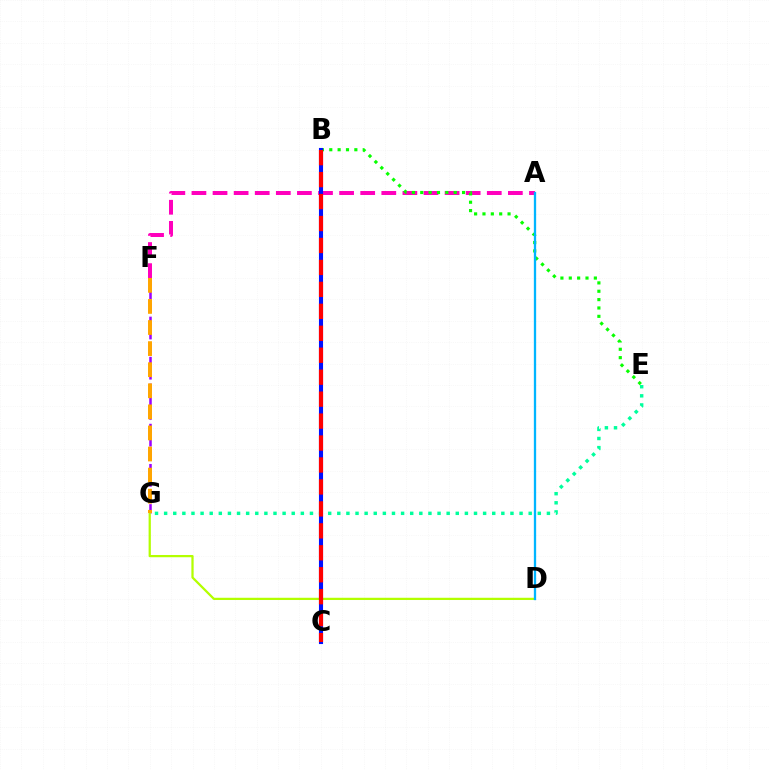{('A', 'F'): [{'color': '#ff00bd', 'line_style': 'dashed', 'thickness': 2.87}], ('F', 'G'): [{'color': '#9b00ff', 'line_style': 'dashed', 'thickness': 1.82}, {'color': '#ffa500', 'line_style': 'dashed', 'thickness': 2.86}], ('B', 'E'): [{'color': '#08ff00', 'line_style': 'dotted', 'thickness': 2.27}], ('D', 'G'): [{'color': '#b3ff00', 'line_style': 'solid', 'thickness': 1.62}], ('B', 'C'): [{'color': '#0010ff', 'line_style': 'solid', 'thickness': 2.95}, {'color': '#ff0000', 'line_style': 'dashed', 'thickness': 2.98}], ('A', 'D'): [{'color': '#00b5ff', 'line_style': 'solid', 'thickness': 1.65}], ('E', 'G'): [{'color': '#00ff9d', 'line_style': 'dotted', 'thickness': 2.48}]}